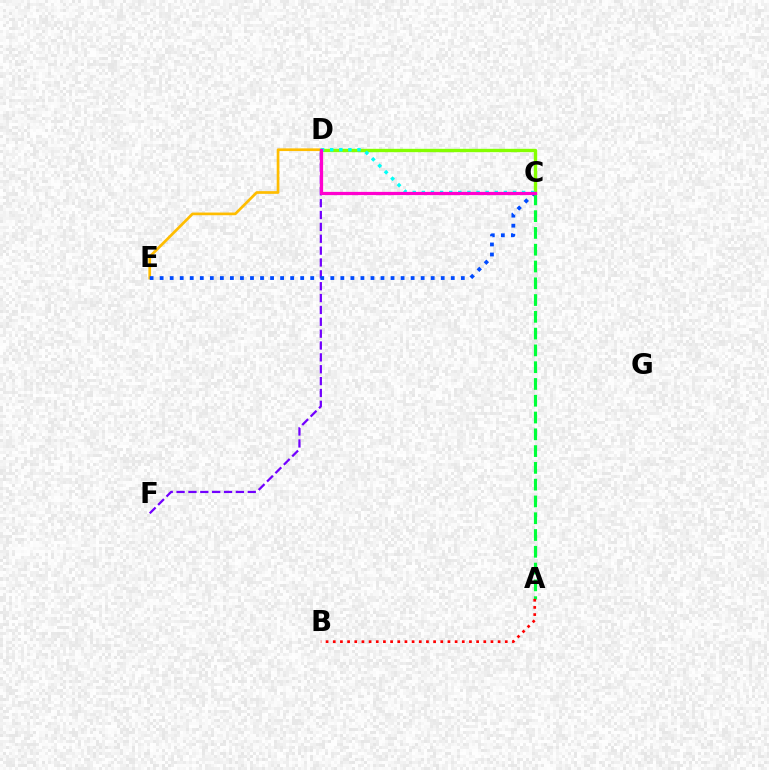{('D', 'E'): [{'color': '#ffbd00', 'line_style': 'solid', 'thickness': 1.94}], ('A', 'C'): [{'color': '#00ff39', 'line_style': 'dashed', 'thickness': 2.28}], ('D', 'F'): [{'color': '#7200ff', 'line_style': 'dashed', 'thickness': 1.61}], ('C', 'E'): [{'color': '#004bff', 'line_style': 'dotted', 'thickness': 2.73}], ('C', 'D'): [{'color': '#84ff00', 'line_style': 'solid', 'thickness': 2.42}, {'color': '#00fff6', 'line_style': 'dotted', 'thickness': 2.48}, {'color': '#ff00cf', 'line_style': 'solid', 'thickness': 2.33}], ('A', 'B'): [{'color': '#ff0000', 'line_style': 'dotted', 'thickness': 1.95}]}